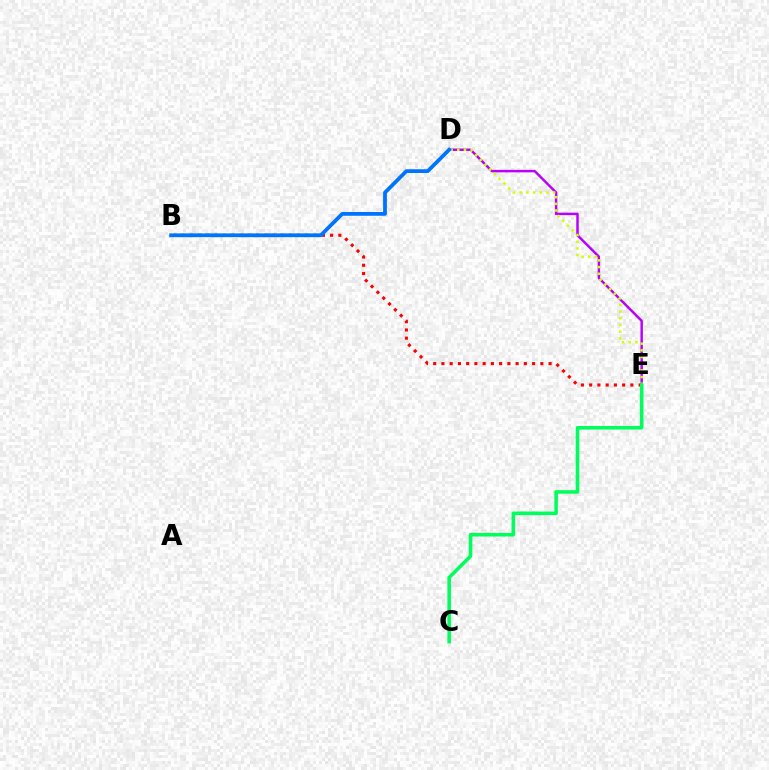{('D', 'E'): [{'color': '#b900ff', 'line_style': 'solid', 'thickness': 1.78}, {'color': '#d1ff00', 'line_style': 'dotted', 'thickness': 1.81}], ('B', 'E'): [{'color': '#ff0000', 'line_style': 'dotted', 'thickness': 2.24}], ('B', 'D'): [{'color': '#0074ff', 'line_style': 'solid', 'thickness': 2.71}], ('C', 'E'): [{'color': '#00ff5c', 'line_style': 'solid', 'thickness': 2.57}]}